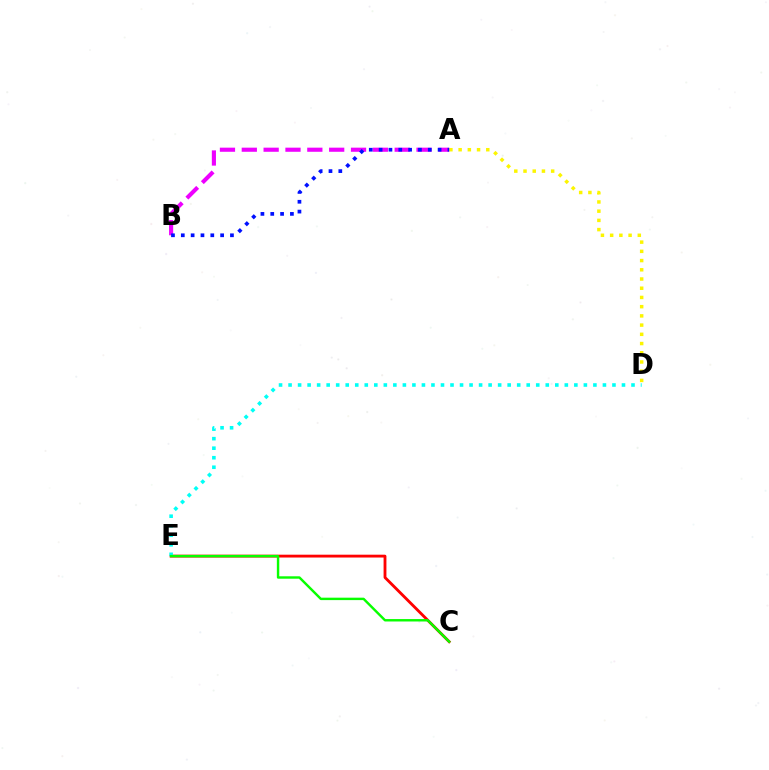{('A', 'D'): [{'color': '#fcf500', 'line_style': 'dotted', 'thickness': 2.5}], ('C', 'E'): [{'color': '#ff0000', 'line_style': 'solid', 'thickness': 2.04}, {'color': '#08ff00', 'line_style': 'solid', 'thickness': 1.74}], ('D', 'E'): [{'color': '#00fff6', 'line_style': 'dotted', 'thickness': 2.59}], ('A', 'B'): [{'color': '#ee00ff', 'line_style': 'dashed', 'thickness': 2.97}, {'color': '#0010ff', 'line_style': 'dotted', 'thickness': 2.67}]}